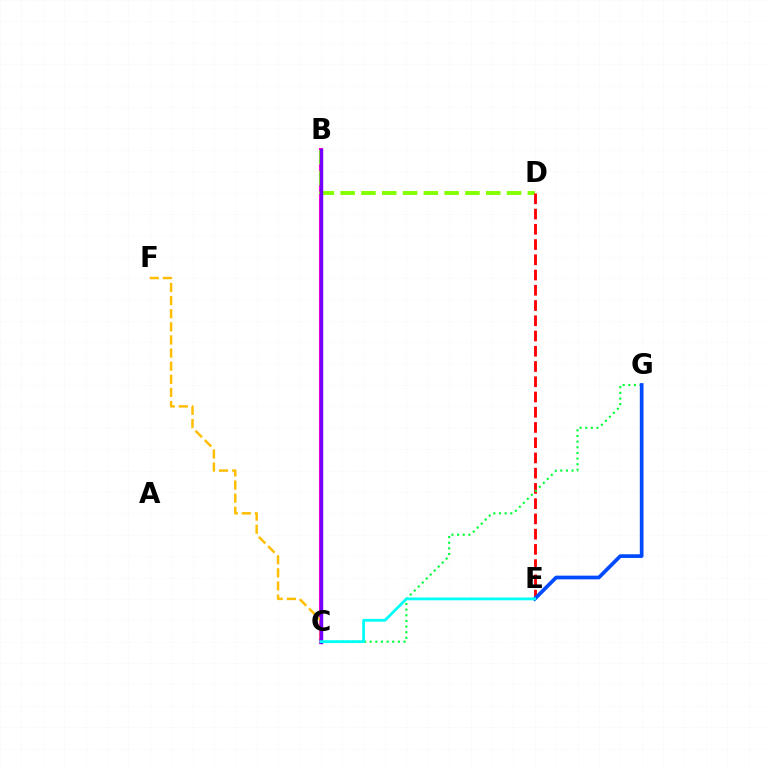{('B', 'C'): [{'color': '#ff00cf', 'line_style': 'solid', 'thickness': 2.95}, {'color': '#7200ff', 'line_style': 'solid', 'thickness': 2.43}], ('B', 'D'): [{'color': '#84ff00', 'line_style': 'dashed', 'thickness': 2.83}], ('D', 'E'): [{'color': '#ff0000', 'line_style': 'dashed', 'thickness': 2.07}], ('C', 'F'): [{'color': '#ffbd00', 'line_style': 'dashed', 'thickness': 1.78}], ('C', 'G'): [{'color': '#00ff39', 'line_style': 'dotted', 'thickness': 1.53}], ('E', 'G'): [{'color': '#004bff', 'line_style': 'solid', 'thickness': 2.67}], ('C', 'E'): [{'color': '#00fff6', 'line_style': 'solid', 'thickness': 2.01}]}